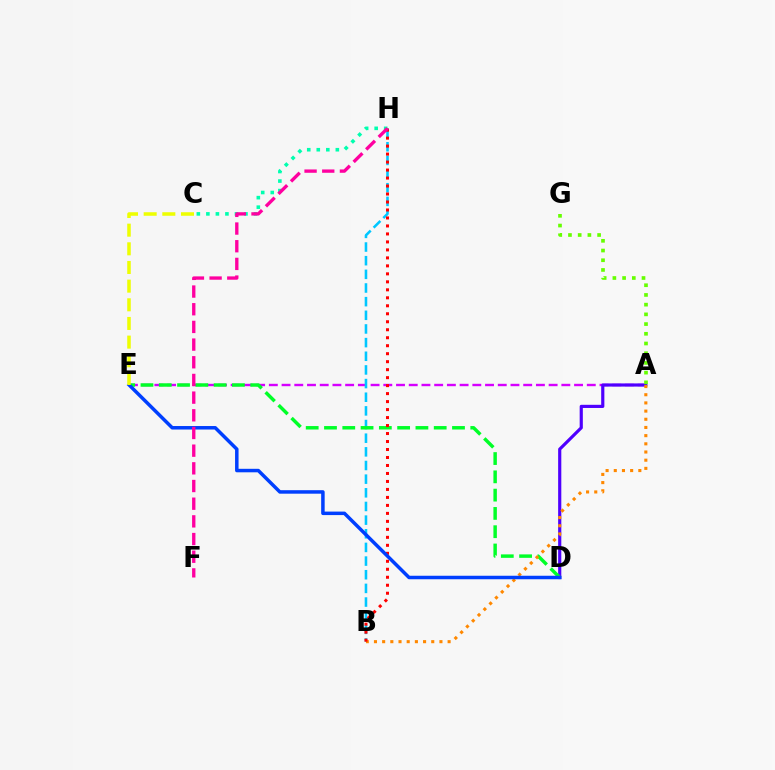{('A', 'E'): [{'color': '#d600ff', 'line_style': 'dashed', 'thickness': 1.73}], ('A', 'D'): [{'color': '#4f00ff', 'line_style': 'solid', 'thickness': 2.28}], ('C', 'H'): [{'color': '#00ffaf', 'line_style': 'dotted', 'thickness': 2.59}], ('B', 'H'): [{'color': '#00c7ff', 'line_style': 'dashed', 'thickness': 1.85}, {'color': '#ff0000', 'line_style': 'dotted', 'thickness': 2.17}], ('D', 'E'): [{'color': '#00ff27', 'line_style': 'dashed', 'thickness': 2.48}, {'color': '#003fff', 'line_style': 'solid', 'thickness': 2.52}], ('A', 'G'): [{'color': '#66ff00', 'line_style': 'dotted', 'thickness': 2.64}], ('A', 'B'): [{'color': '#ff8800', 'line_style': 'dotted', 'thickness': 2.22}], ('F', 'H'): [{'color': '#ff00a0', 'line_style': 'dashed', 'thickness': 2.4}], ('C', 'E'): [{'color': '#eeff00', 'line_style': 'dashed', 'thickness': 2.53}]}